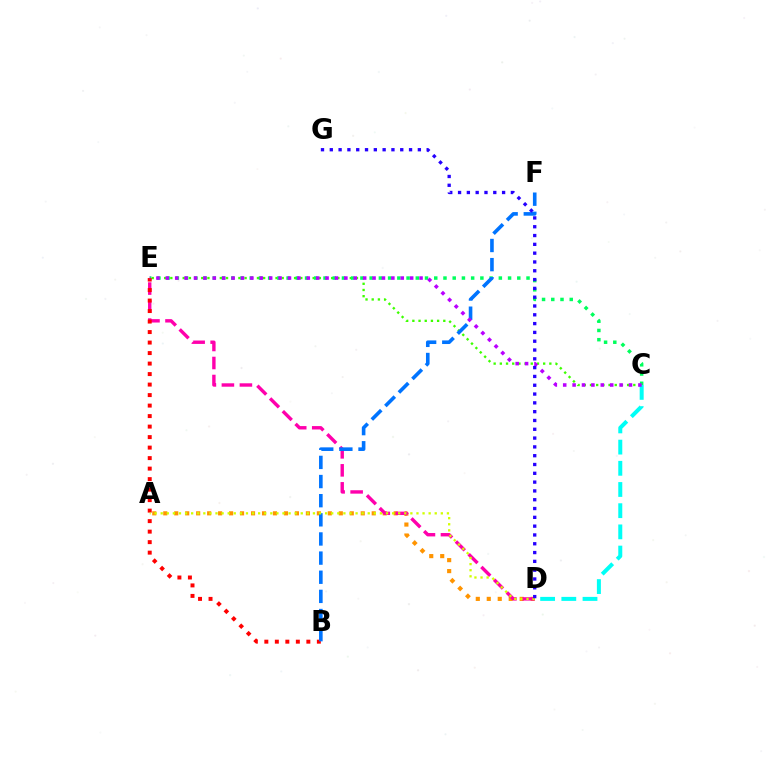{('A', 'D'): [{'color': '#ff9400', 'line_style': 'dotted', 'thickness': 2.98}, {'color': '#d1ff00', 'line_style': 'dotted', 'thickness': 1.65}], ('C', 'E'): [{'color': '#3dff00', 'line_style': 'dotted', 'thickness': 1.68}, {'color': '#00ff5c', 'line_style': 'dotted', 'thickness': 2.51}, {'color': '#b900ff', 'line_style': 'dotted', 'thickness': 2.55}], ('D', 'E'): [{'color': '#ff00ac', 'line_style': 'dashed', 'thickness': 2.45}], ('B', 'E'): [{'color': '#ff0000', 'line_style': 'dotted', 'thickness': 2.85}], ('B', 'F'): [{'color': '#0074ff', 'line_style': 'dashed', 'thickness': 2.6}], ('C', 'D'): [{'color': '#00fff6', 'line_style': 'dashed', 'thickness': 2.88}], ('D', 'G'): [{'color': '#2500ff', 'line_style': 'dotted', 'thickness': 2.39}]}